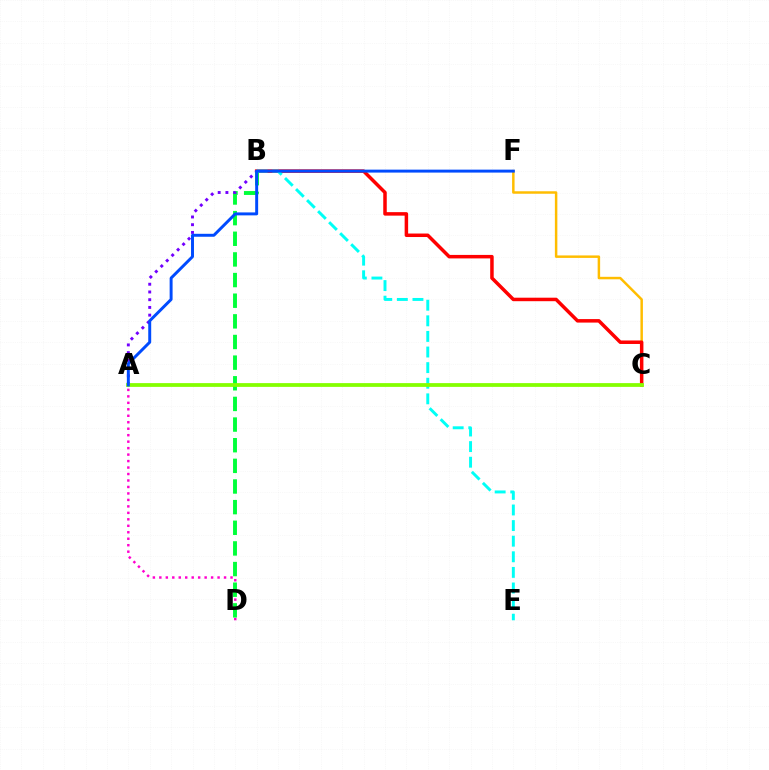{('A', 'D'): [{'color': '#ff00cf', 'line_style': 'dotted', 'thickness': 1.76}], ('C', 'F'): [{'color': '#ffbd00', 'line_style': 'solid', 'thickness': 1.78}], ('B', 'C'): [{'color': '#ff0000', 'line_style': 'solid', 'thickness': 2.52}], ('B', 'D'): [{'color': '#00ff39', 'line_style': 'dashed', 'thickness': 2.8}], ('A', 'B'): [{'color': '#7200ff', 'line_style': 'dotted', 'thickness': 2.1}], ('B', 'E'): [{'color': '#00fff6', 'line_style': 'dashed', 'thickness': 2.12}], ('A', 'C'): [{'color': '#84ff00', 'line_style': 'solid', 'thickness': 2.71}], ('A', 'F'): [{'color': '#004bff', 'line_style': 'solid', 'thickness': 2.13}]}